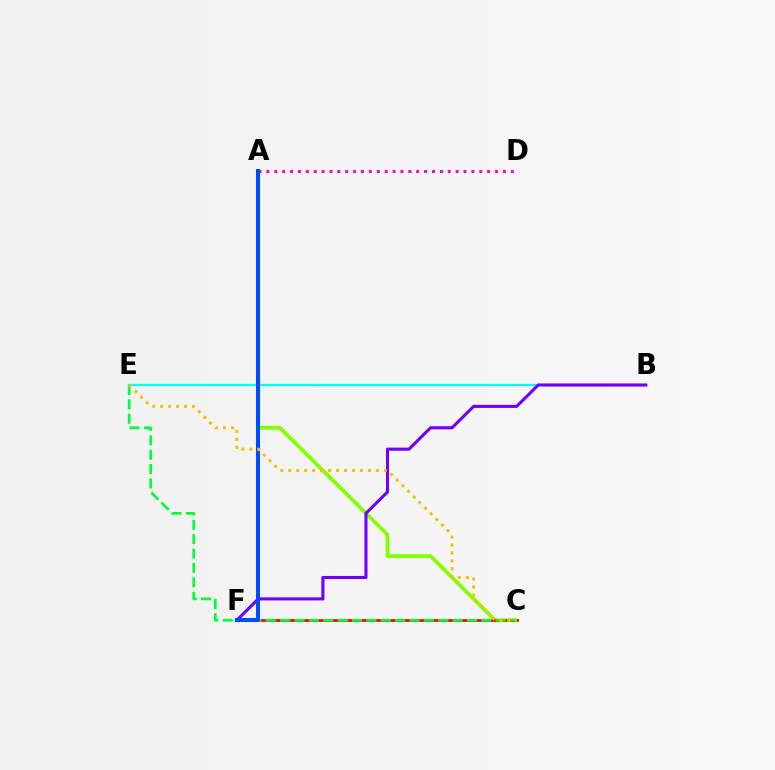{('A', 'C'): [{'color': '#84ff00', 'line_style': 'solid', 'thickness': 2.71}], ('B', 'E'): [{'color': '#00fff6', 'line_style': 'solid', 'thickness': 1.59}], ('A', 'D'): [{'color': '#ff00cf', 'line_style': 'dotted', 'thickness': 2.14}], ('C', 'F'): [{'color': '#ff0000', 'line_style': 'solid', 'thickness': 1.96}], ('C', 'E'): [{'color': '#00ff39', 'line_style': 'dashed', 'thickness': 1.95}, {'color': '#ffbd00', 'line_style': 'dotted', 'thickness': 2.16}], ('B', 'F'): [{'color': '#7200ff', 'line_style': 'solid', 'thickness': 2.22}], ('A', 'F'): [{'color': '#004bff', 'line_style': 'solid', 'thickness': 2.91}]}